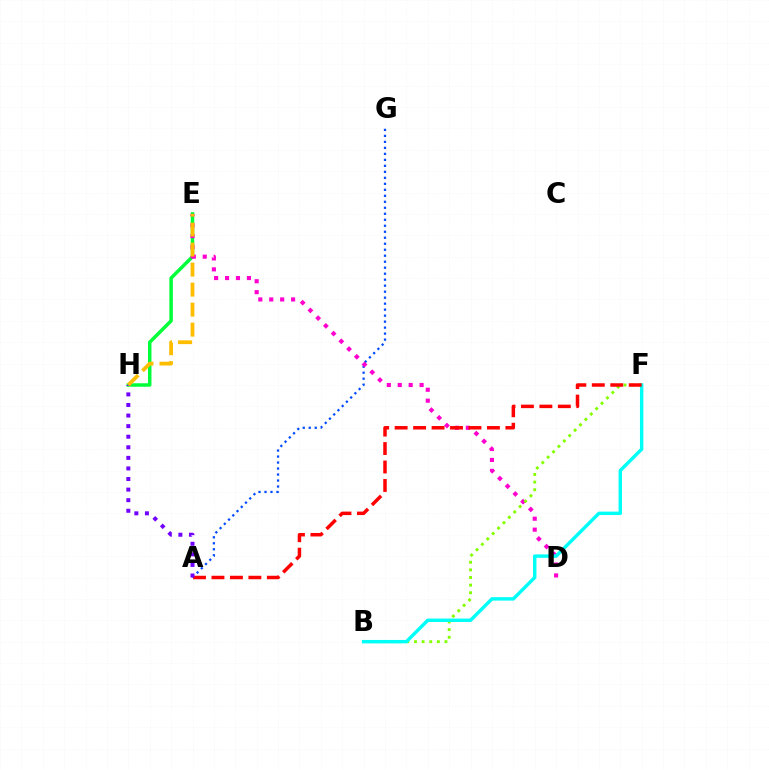{('E', 'H'): [{'color': '#00ff39', 'line_style': 'solid', 'thickness': 2.51}, {'color': '#ffbd00', 'line_style': 'dashed', 'thickness': 2.72}], ('A', 'G'): [{'color': '#004bff', 'line_style': 'dotted', 'thickness': 1.63}], ('D', 'E'): [{'color': '#ff00cf', 'line_style': 'dotted', 'thickness': 2.97}], ('B', 'F'): [{'color': '#84ff00', 'line_style': 'dotted', 'thickness': 2.07}, {'color': '#00fff6', 'line_style': 'solid', 'thickness': 2.47}], ('A', 'F'): [{'color': '#ff0000', 'line_style': 'dashed', 'thickness': 2.51}], ('A', 'H'): [{'color': '#7200ff', 'line_style': 'dotted', 'thickness': 2.87}]}